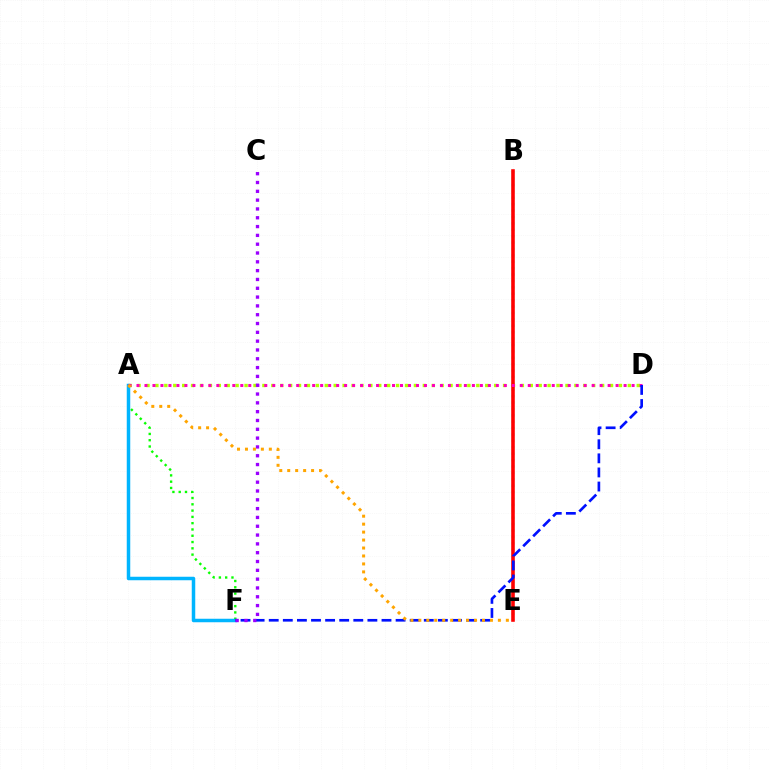{('B', 'E'): [{'color': '#00ff9d', 'line_style': 'dotted', 'thickness': 1.74}, {'color': '#ff0000', 'line_style': 'solid', 'thickness': 2.58}], ('A', 'F'): [{'color': '#08ff00', 'line_style': 'dotted', 'thickness': 1.71}, {'color': '#00b5ff', 'line_style': 'solid', 'thickness': 2.52}], ('A', 'D'): [{'color': '#b3ff00', 'line_style': 'dotted', 'thickness': 2.42}, {'color': '#ff00bd', 'line_style': 'dotted', 'thickness': 2.17}], ('D', 'F'): [{'color': '#0010ff', 'line_style': 'dashed', 'thickness': 1.91}], ('C', 'F'): [{'color': '#9b00ff', 'line_style': 'dotted', 'thickness': 2.39}], ('A', 'E'): [{'color': '#ffa500', 'line_style': 'dotted', 'thickness': 2.16}]}